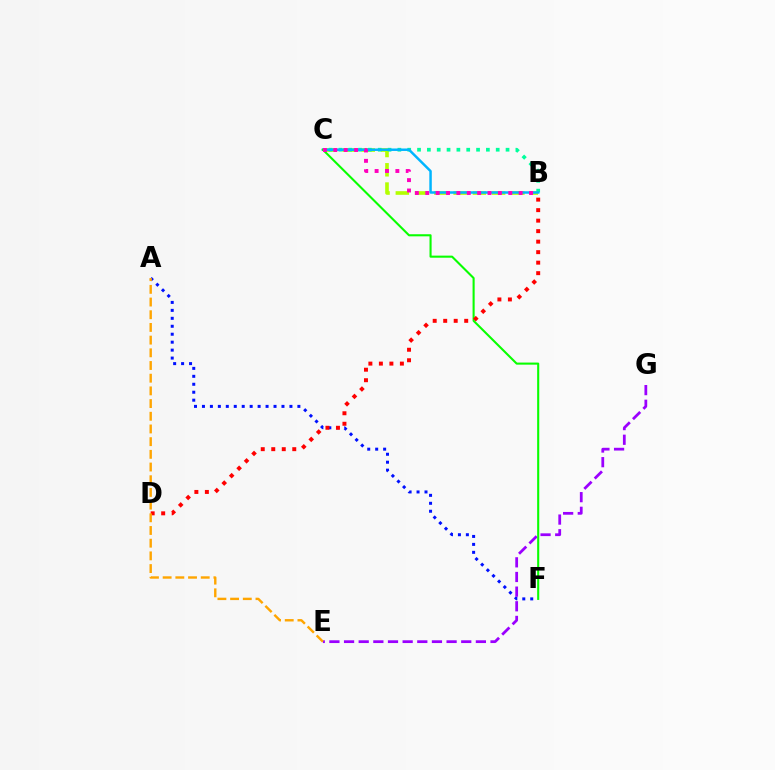{('A', 'F'): [{'color': '#0010ff', 'line_style': 'dotted', 'thickness': 2.16}], ('B', 'C'): [{'color': '#b3ff00', 'line_style': 'dashed', 'thickness': 2.62}, {'color': '#00ff9d', 'line_style': 'dotted', 'thickness': 2.67}, {'color': '#00b5ff', 'line_style': 'solid', 'thickness': 1.78}, {'color': '#ff00bd', 'line_style': 'dotted', 'thickness': 2.82}], ('E', 'G'): [{'color': '#9b00ff', 'line_style': 'dashed', 'thickness': 1.99}], ('C', 'F'): [{'color': '#08ff00', 'line_style': 'solid', 'thickness': 1.51}], ('B', 'D'): [{'color': '#ff0000', 'line_style': 'dotted', 'thickness': 2.85}], ('A', 'E'): [{'color': '#ffa500', 'line_style': 'dashed', 'thickness': 1.72}]}